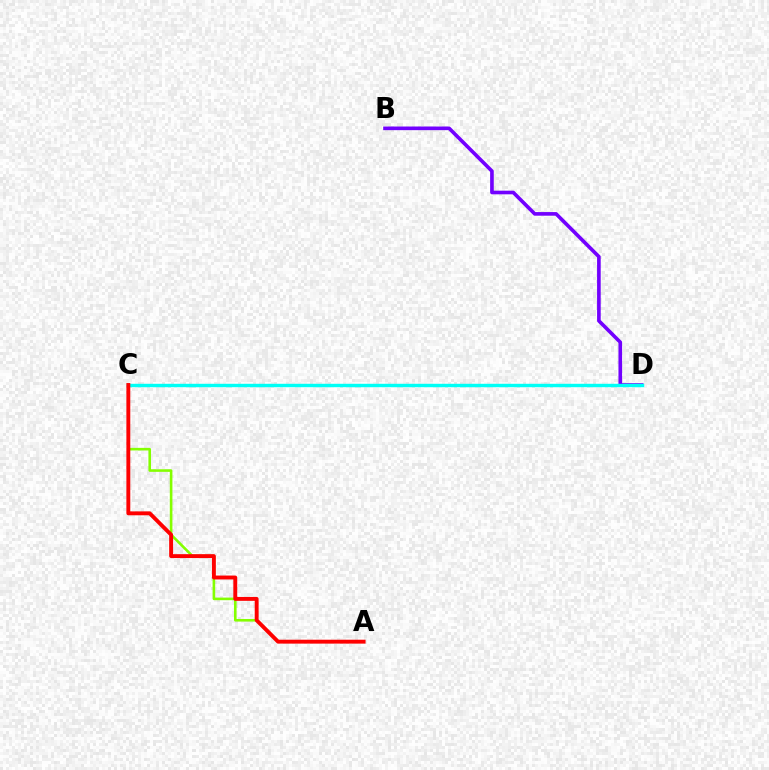{('A', 'C'): [{'color': '#84ff00', 'line_style': 'solid', 'thickness': 1.88}, {'color': '#ff0000', 'line_style': 'solid', 'thickness': 2.8}], ('B', 'D'): [{'color': '#7200ff', 'line_style': 'solid', 'thickness': 2.62}], ('C', 'D'): [{'color': '#00fff6', 'line_style': 'solid', 'thickness': 2.46}]}